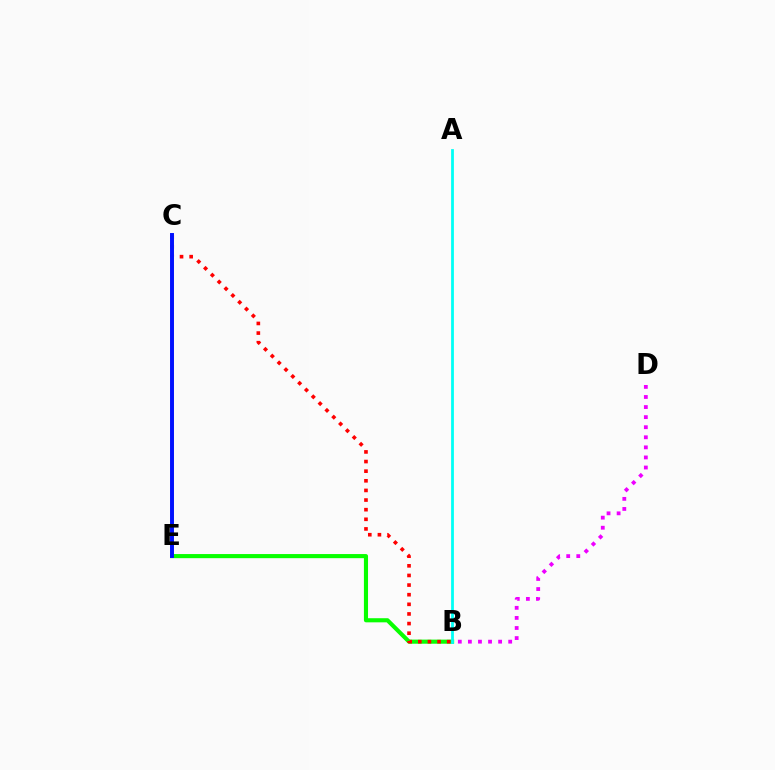{('B', 'E'): [{'color': '#08ff00', 'line_style': 'solid', 'thickness': 2.96}], ('B', 'C'): [{'color': '#ff0000', 'line_style': 'dotted', 'thickness': 2.62}], ('C', 'E'): [{'color': '#fcf500', 'line_style': 'solid', 'thickness': 1.95}, {'color': '#0010ff', 'line_style': 'solid', 'thickness': 2.83}], ('A', 'B'): [{'color': '#00fff6', 'line_style': 'solid', 'thickness': 2.0}], ('B', 'D'): [{'color': '#ee00ff', 'line_style': 'dotted', 'thickness': 2.74}]}